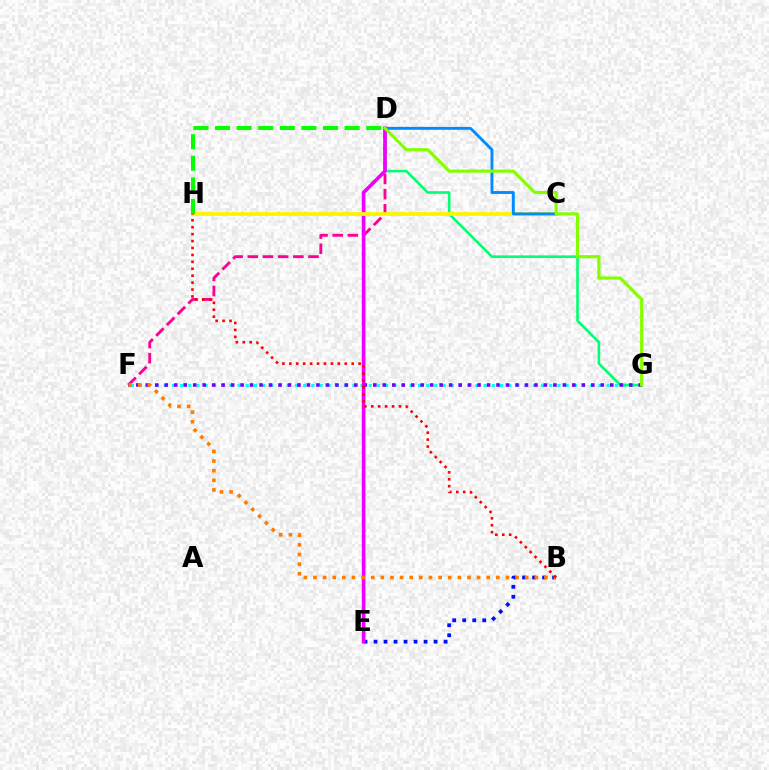{('D', 'F'): [{'color': '#ff0094', 'line_style': 'dashed', 'thickness': 2.06}], ('B', 'E'): [{'color': '#0010ff', 'line_style': 'dotted', 'thickness': 2.72}], ('F', 'G'): [{'color': '#00fff6', 'line_style': 'dotted', 'thickness': 2.23}, {'color': '#7200ff', 'line_style': 'dotted', 'thickness': 2.58}], ('D', 'G'): [{'color': '#00ff74', 'line_style': 'solid', 'thickness': 1.88}, {'color': '#84ff00', 'line_style': 'solid', 'thickness': 2.28}], ('D', 'E'): [{'color': '#ee00ff', 'line_style': 'solid', 'thickness': 2.63}], ('C', 'H'): [{'color': '#fcf500', 'line_style': 'solid', 'thickness': 2.72}], ('C', 'D'): [{'color': '#008cff', 'line_style': 'solid', 'thickness': 2.09}], ('B', 'F'): [{'color': '#ff7c00', 'line_style': 'dotted', 'thickness': 2.61}], ('B', 'H'): [{'color': '#ff0000', 'line_style': 'dotted', 'thickness': 1.88}], ('D', 'H'): [{'color': '#08ff00', 'line_style': 'dashed', 'thickness': 2.93}]}